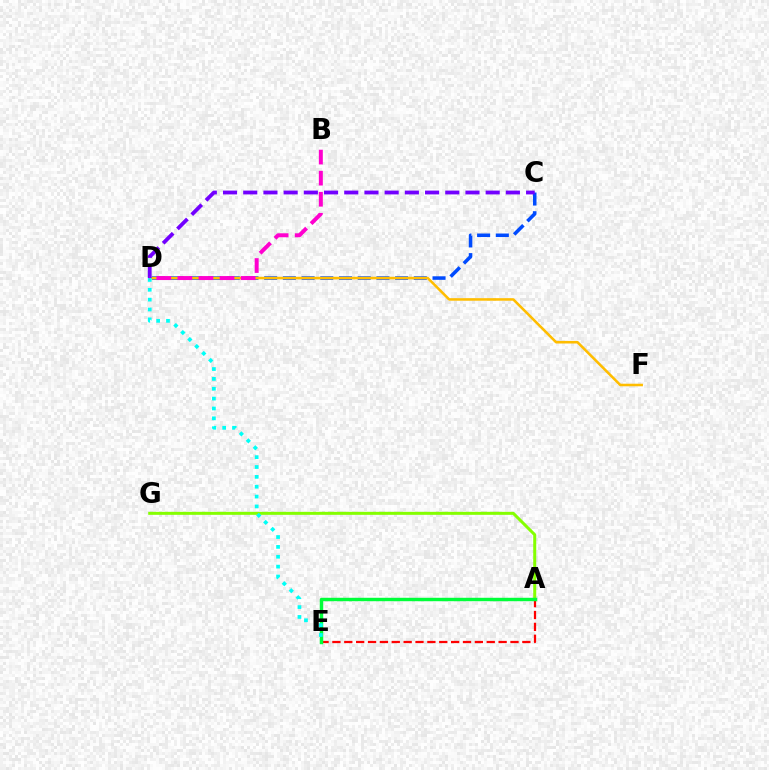{('A', 'E'): [{'color': '#ff0000', 'line_style': 'dashed', 'thickness': 1.61}, {'color': '#00ff39', 'line_style': 'solid', 'thickness': 2.47}], ('A', 'G'): [{'color': '#84ff00', 'line_style': 'solid', 'thickness': 2.16}], ('C', 'D'): [{'color': '#004bff', 'line_style': 'dashed', 'thickness': 2.54}, {'color': '#7200ff', 'line_style': 'dashed', 'thickness': 2.74}], ('D', 'F'): [{'color': '#ffbd00', 'line_style': 'solid', 'thickness': 1.84}], ('D', 'E'): [{'color': '#00fff6', 'line_style': 'dotted', 'thickness': 2.68}], ('B', 'D'): [{'color': '#ff00cf', 'line_style': 'dashed', 'thickness': 2.86}]}